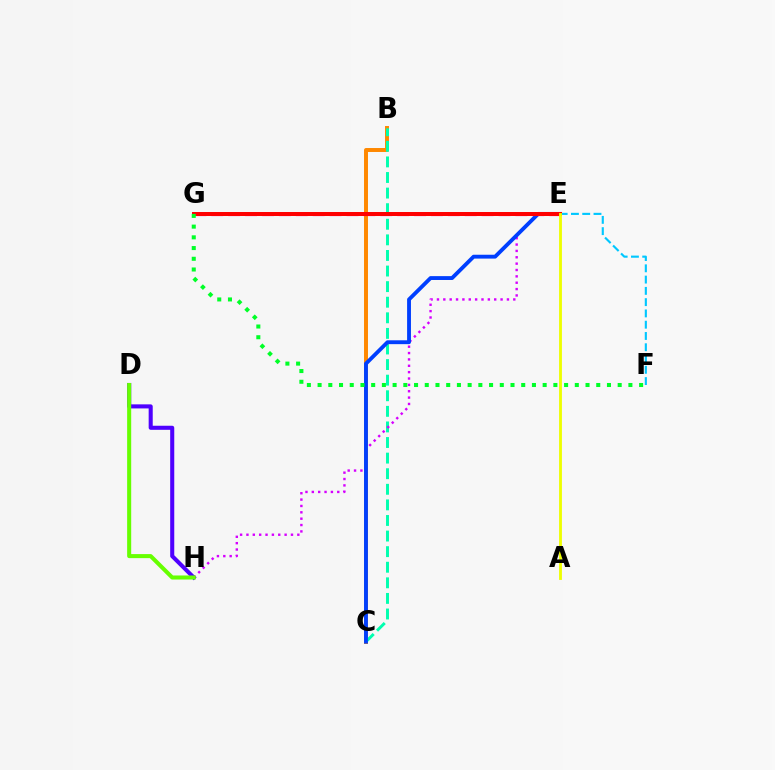{('B', 'C'): [{'color': '#ff8800', 'line_style': 'solid', 'thickness': 2.85}, {'color': '#00ffaf', 'line_style': 'dashed', 'thickness': 2.12}], ('E', 'H'): [{'color': '#d600ff', 'line_style': 'dotted', 'thickness': 1.73}], ('E', 'F'): [{'color': '#00c7ff', 'line_style': 'dashed', 'thickness': 1.53}], ('D', 'H'): [{'color': '#4f00ff', 'line_style': 'solid', 'thickness': 2.93}, {'color': '#66ff00', 'line_style': 'solid', 'thickness': 2.91}], ('C', 'E'): [{'color': '#003fff', 'line_style': 'solid', 'thickness': 2.78}], ('E', 'G'): [{'color': '#ff00a0', 'line_style': 'dashed', 'thickness': 2.3}, {'color': '#ff0000', 'line_style': 'solid', 'thickness': 2.87}], ('A', 'E'): [{'color': '#eeff00', 'line_style': 'solid', 'thickness': 2.04}], ('F', 'G'): [{'color': '#00ff27', 'line_style': 'dotted', 'thickness': 2.91}]}